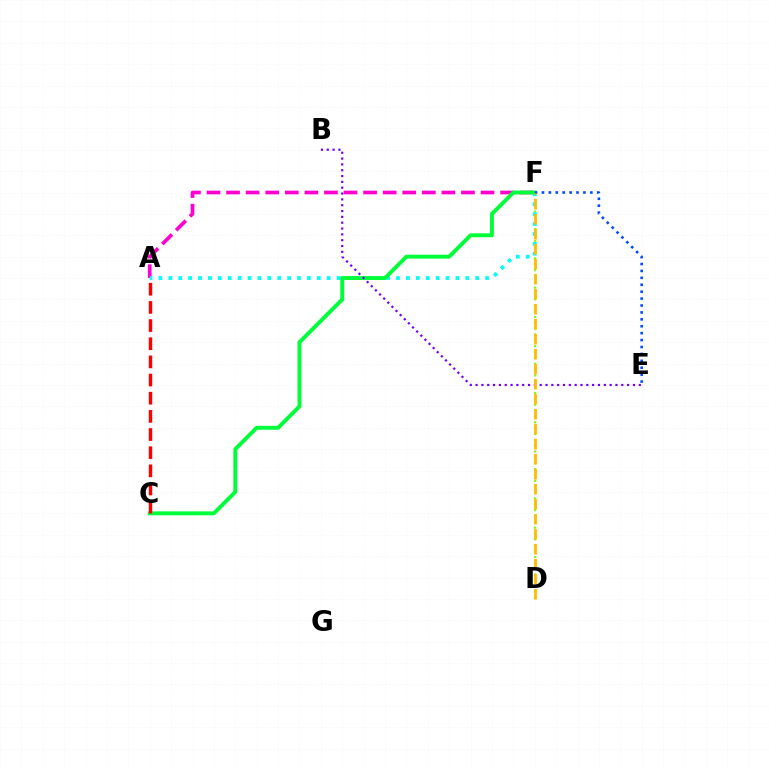{('A', 'F'): [{'color': '#ff00cf', 'line_style': 'dashed', 'thickness': 2.66}, {'color': '#00fff6', 'line_style': 'dotted', 'thickness': 2.69}], ('D', 'F'): [{'color': '#84ff00', 'line_style': 'dotted', 'thickness': 1.59}, {'color': '#ffbd00', 'line_style': 'dashed', 'thickness': 2.04}], ('C', 'F'): [{'color': '#00ff39', 'line_style': 'solid', 'thickness': 2.82}], ('B', 'E'): [{'color': '#7200ff', 'line_style': 'dotted', 'thickness': 1.58}], ('A', 'C'): [{'color': '#ff0000', 'line_style': 'dashed', 'thickness': 2.47}], ('E', 'F'): [{'color': '#004bff', 'line_style': 'dotted', 'thickness': 1.88}]}